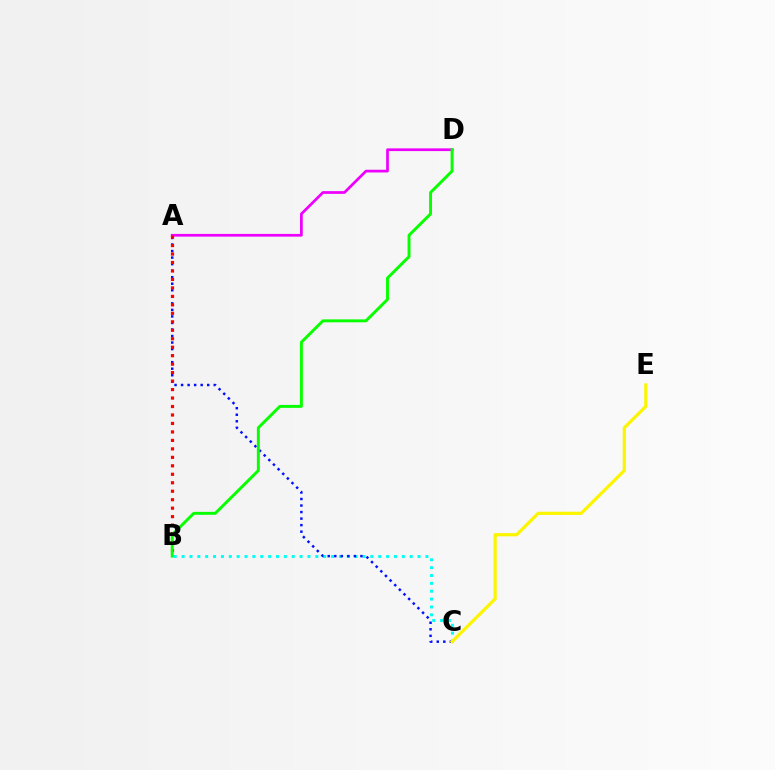{('B', 'C'): [{'color': '#00fff6', 'line_style': 'dotted', 'thickness': 2.14}], ('A', 'C'): [{'color': '#0010ff', 'line_style': 'dotted', 'thickness': 1.78}], ('C', 'E'): [{'color': '#fcf500', 'line_style': 'solid', 'thickness': 2.32}], ('A', 'D'): [{'color': '#ee00ff', 'line_style': 'solid', 'thickness': 1.96}], ('A', 'B'): [{'color': '#ff0000', 'line_style': 'dotted', 'thickness': 2.3}], ('B', 'D'): [{'color': '#08ff00', 'line_style': 'solid', 'thickness': 2.11}]}